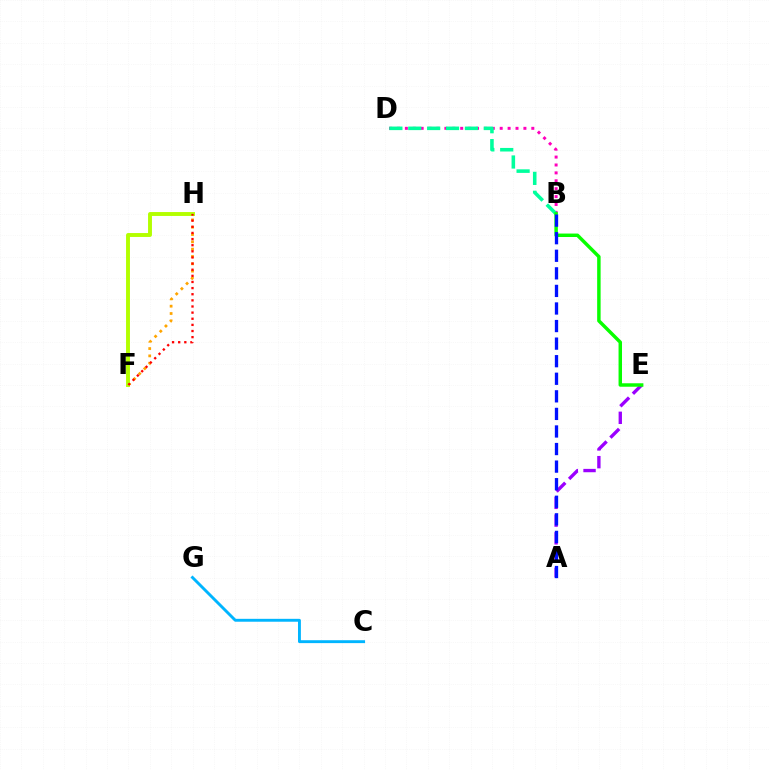{('F', 'H'): [{'color': '#ffa500', 'line_style': 'dotted', 'thickness': 1.99}, {'color': '#b3ff00', 'line_style': 'solid', 'thickness': 2.81}, {'color': '#ff0000', 'line_style': 'dotted', 'thickness': 1.67}], ('A', 'E'): [{'color': '#9b00ff', 'line_style': 'dashed', 'thickness': 2.41}], ('B', 'D'): [{'color': '#ff00bd', 'line_style': 'dotted', 'thickness': 2.15}, {'color': '#00ff9d', 'line_style': 'dashed', 'thickness': 2.57}], ('B', 'E'): [{'color': '#08ff00', 'line_style': 'solid', 'thickness': 2.49}], ('A', 'B'): [{'color': '#0010ff', 'line_style': 'dashed', 'thickness': 2.39}], ('C', 'G'): [{'color': '#00b5ff', 'line_style': 'solid', 'thickness': 2.09}]}